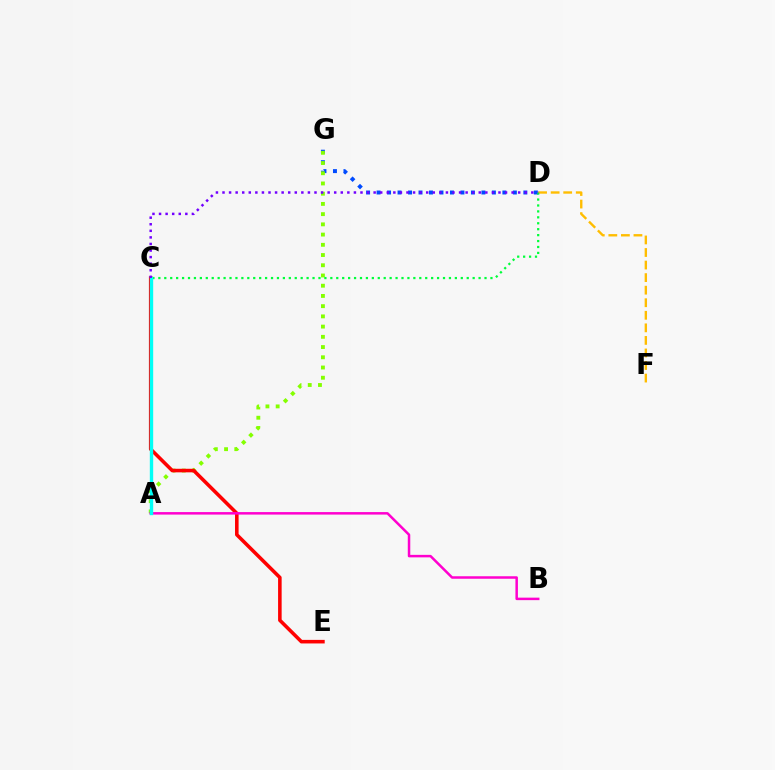{('D', 'G'): [{'color': '#004bff', 'line_style': 'dotted', 'thickness': 2.85}], ('D', 'F'): [{'color': '#ffbd00', 'line_style': 'dashed', 'thickness': 1.71}], ('A', 'G'): [{'color': '#84ff00', 'line_style': 'dotted', 'thickness': 2.78}], ('C', 'D'): [{'color': '#00ff39', 'line_style': 'dotted', 'thickness': 1.61}, {'color': '#7200ff', 'line_style': 'dotted', 'thickness': 1.79}], ('C', 'E'): [{'color': '#ff0000', 'line_style': 'solid', 'thickness': 2.57}], ('A', 'B'): [{'color': '#ff00cf', 'line_style': 'solid', 'thickness': 1.8}], ('A', 'C'): [{'color': '#00fff6', 'line_style': 'solid', 'thickness': 2.42}]}